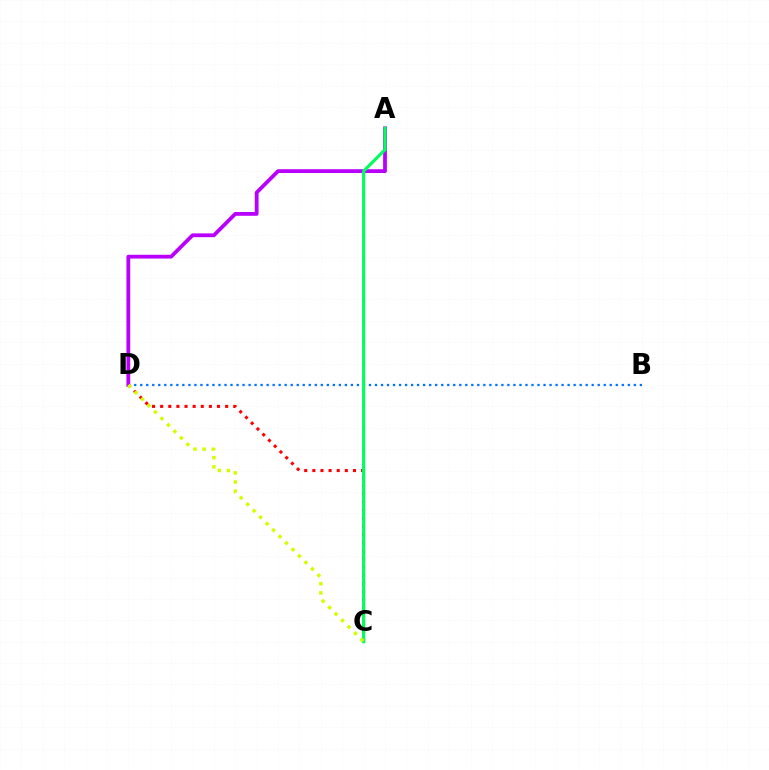{('B', 'D'): [{'color': '#0074ff', 'line_style': 'dotted', 'thickness': 1.64}], ('C', 'D'): [{'color': '#ff0000', 'line_style': 'dotted', 'thickness': 2.21}, {'color': '#d1ff00', 'line_style': 'dotted', 'thickness': 2.49}], ('A', 'D'): [{'color': '#b900ff', 'line_style': 'solid', 'thickness': 2.73}], ('A', 'C'): [{'color': '#00ff5c', 'line_style': 'solid', 'thickness': 2.27}]}